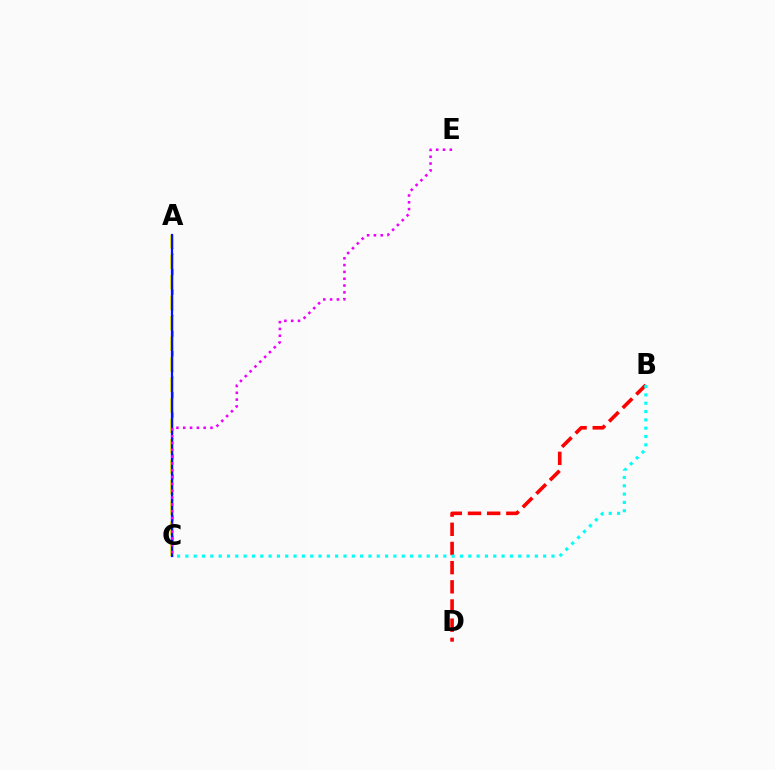{('A', 'C'): [{'color': '#08ff00', 'line_style': 'dashed', 'thickness': 2.09}, {'color': '#fcf500', 'line_style': 'dashed', 'thickness': 2.78}, {'color': '#0010ff', 'line_style': 'solid', 'thickness': 1.61}], ('B', 'D'): [{'color': '#ff0000', 'line_style': 'dashed', 'thickness': 2.61}], ('B', 'C'): [{'color': '#00fff6', 'line_style': 'dotted', 'thickness': 2.26}], ('C', 'E'): [{'color': '#ee00ff', 'line_style': 'dotted', 'thickness': 1.85}]}